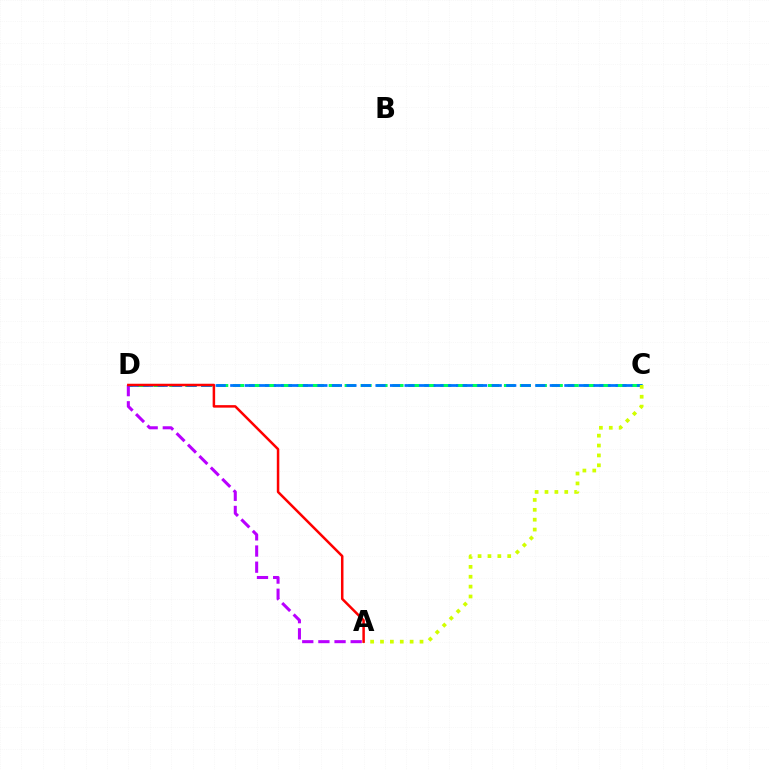{('C', 'D'): [{'color': '#00ff5c', 'line_style': 'dashed', 'thickness': 2.16}, {'color': '#0074ff', 'line_style': 'dashed', 'thickness': 1.97}], ('A', 'D'): [{'color': '#b900ff', 'line_style': 'dashed', 'thickness': 2.19}, {'color': '#ff0000', 'line_style': 'solid', 'thickness': 1.8}], ('A', 'C'): [{'color': '#d1ff00', 'line_style': 'dotted', 'thickness': 2.68}]}